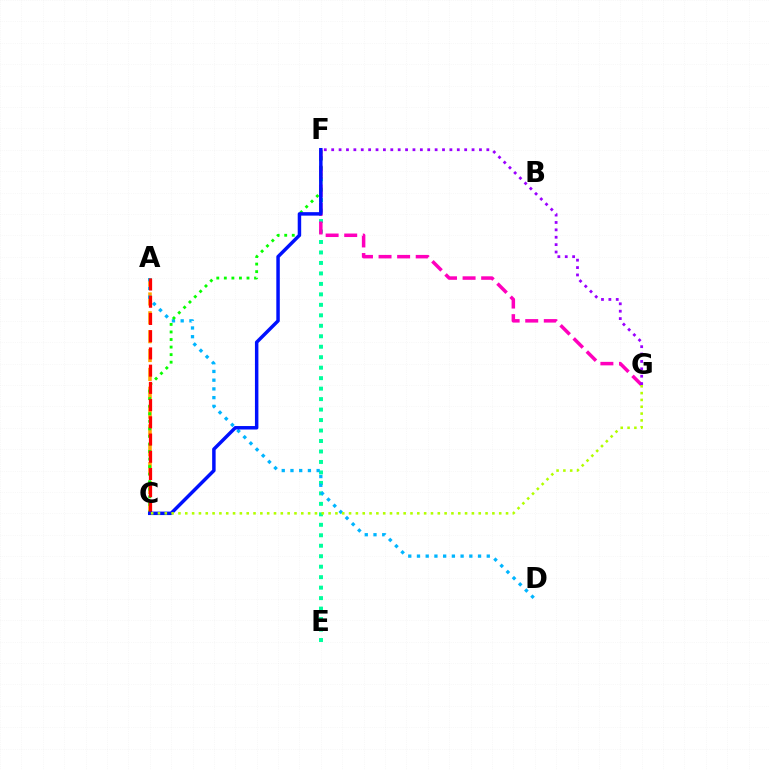{('E', 'F'): [{'color': '#00ff9d', 'line_style': 'dotted', 'thickness': 2.85}], ('F', 'G'): [{'color': '#ff00bd', 'line_style': 'dashed', 'thickness': 2.52}, {'color': '#9b00ff', 'line_style': 'dotted', 'thickness': 2.01}], ('A', 'C'): [{'color': '#ffa500', 'line_style': 'dashed', 'thickness': 2.56}, {'color': '#ff0000', 'line_style': 'dashed', 'thickness': 2.34}], ('A', 'D'): [{'color': '#00b5ff', 'line_style': 'dotted', 'thickness': 2.37}], ('C', 'F'): [{'color': '#08ff00', 'line_style': 'dotted', 'thickness': 2.05}, {'color': '#0010ff', 'line_style': 'solid', 'thickness': 2.5}], ('C', 'G'): [{'color': '#b3ff00', 'line_style': 'dotted', 'thickness': 1.85}]}